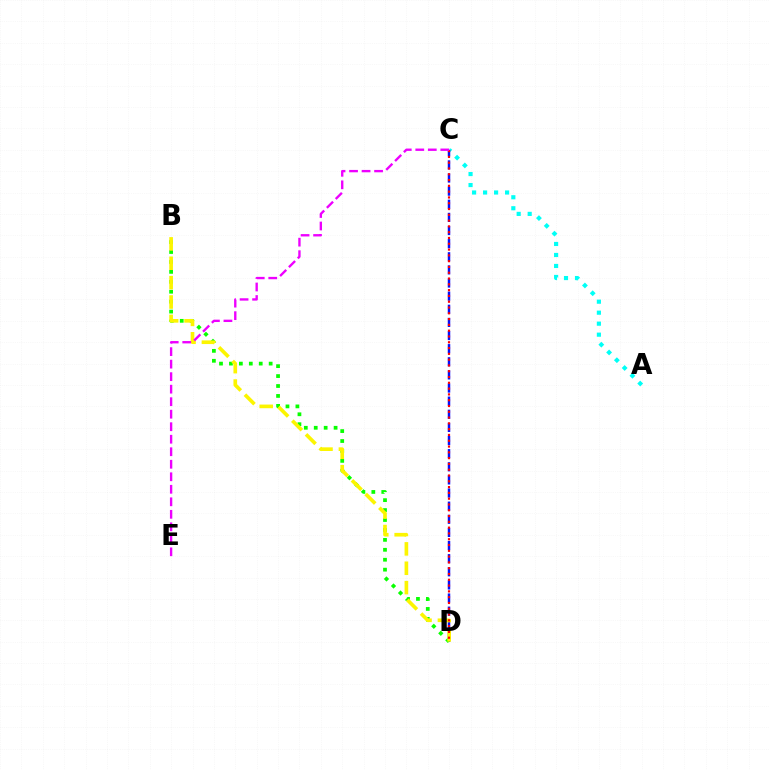{('A', 'C'): [{'color': '#00fff6', 'line_style': 'dotted', 'thickness': 2.99}], ('C', 'D'): [{'color': '#0010ff', 'line_style': 'dashed', 'thickness': 1.78}, {'color': '#ff0000', 'line_style': 'dotted', 'thickness': 1.57}], ('B', 'D'): [{'color': '#08ff00', 'line_style': 'dotted', 'thickness': 2.7}, {'color': '#fcf500', 'line_style': 'dashed', 'thickness': 2.63}], ('C', 'E'): [{'color': '#ee00ff', 'line_style': 'dashed', 'thickness': 1.7}]}